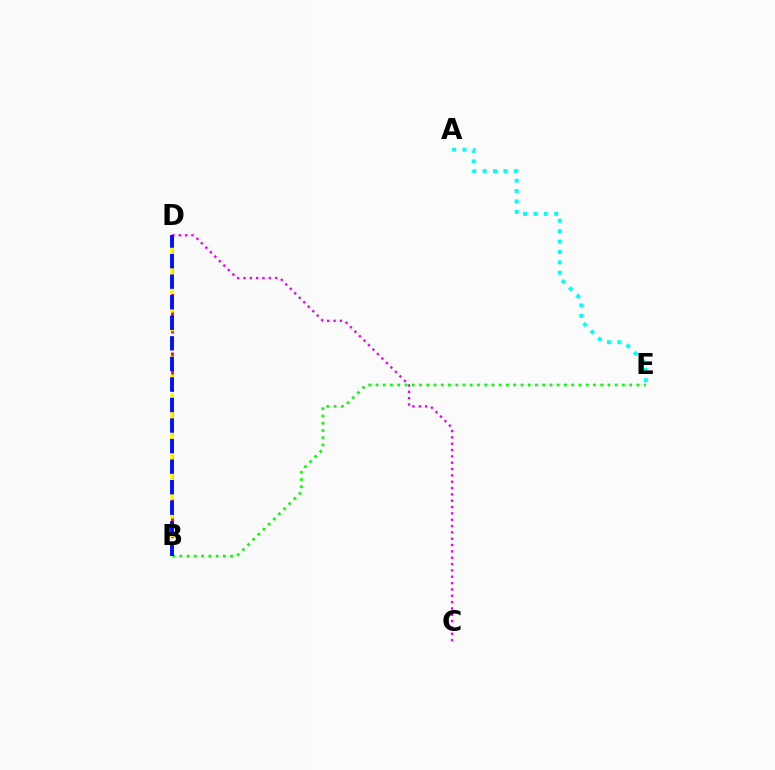{('C', 'D'): [{'color': '#ee00ff', 'line_style': 'dotted', 'thickness': 1.72}], ('B', 'D'): [{'color': '#ff0000', 'line_style': 'dashed', 'thickness': 1.99}, {'color': '#fcf500', 'line_style': 'dashed', 'thickness': 2.54}, {'color': '#0010ff', 'line_style': 'dashed', 'thickness': 2.79}], ('B', 'E'): [{'color': '#08ff00', 'line_style': 'dotted', 'thickness': 1.97}], ('A', 'E'): [{'color': '#00fff6', 'line_style': 'dotted', 'thickness': 2.82}]}